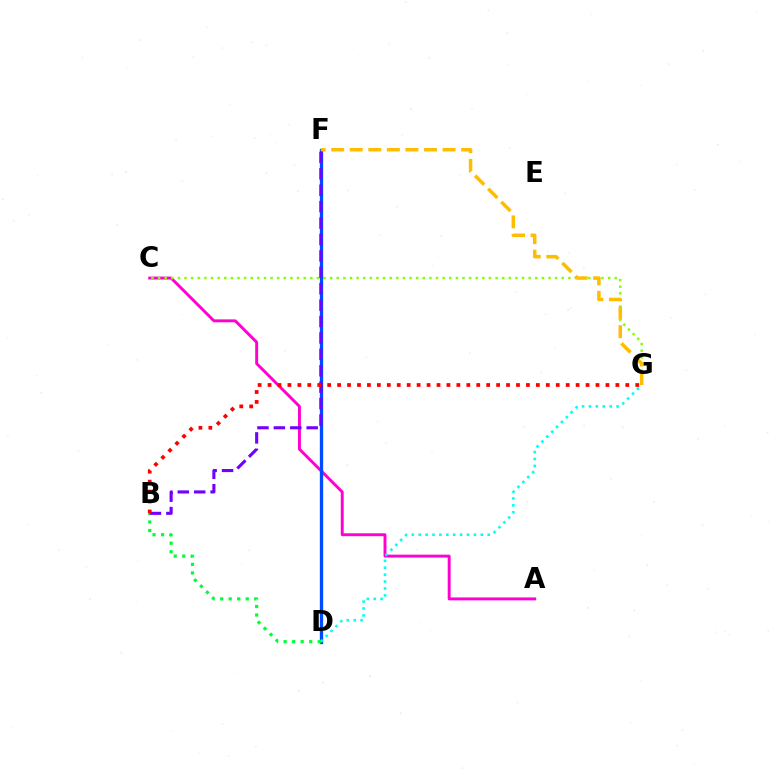{('A', 'C'): [{'color': '#ff00cf', 'line_style': 'solid', 'thickness': 2.1}], ('C', 'G'): [{'color': '#84ff00', 'line_style': 'dotted', 'thickness': 1.8}], ('D', 'F'): [{'color': '#004bff', 'line_style': 'solid', 'thickness': 2.38}], ('D', 'G'): [{'color': '#00fff6', 'line_style': 'dotted', 'thickness': 1.88}], ('B', 'D'): [{'color': '#00ff39', 'line_style': 'dotted', 'thickness': 2.31}], ('F', 'G'): [{'color': '#ffbd00', 'line_style': 'dashed', 'thickness': 2.52}], ('B', 'F'): [{'color': '#7200ff', 'line_style': 'dashed', 'thickness': 2.23}], ('B', 'G'): [{'color': '#ff0000', 'line_style': 'dotted', 'thickness': 2.7}]}